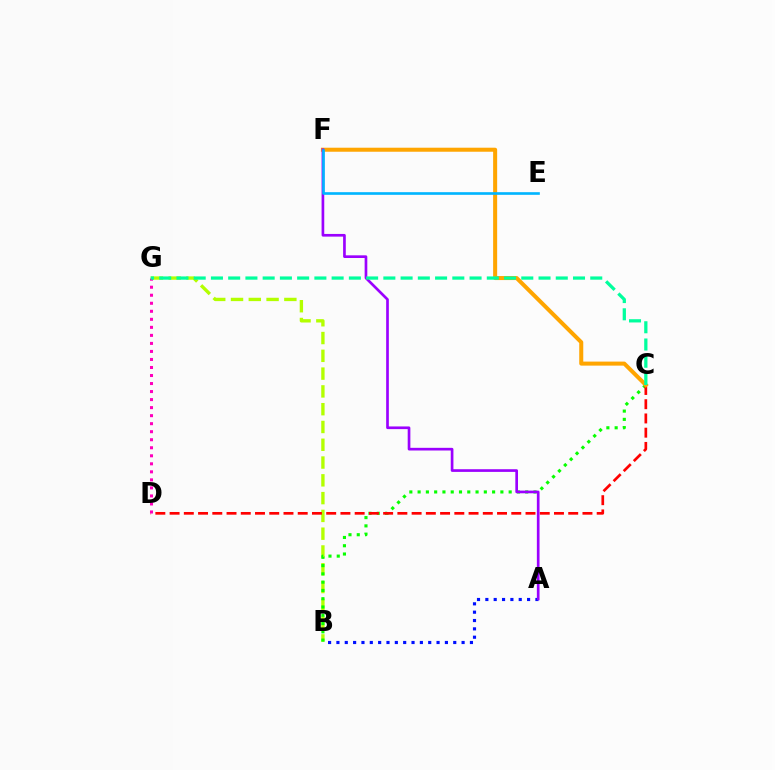{('B', 'G'): [{'color': '#b3ff00', 'line_style': 'dashed', 'thickness': 2.42}], ('B', 'C'): [{'color': '#08ff00', 'line_style': 'dotted', 'thickness': 2.25}], ('C', 'D'): [{'color': '#ff0000', 'line_style': 'dashed', 'thickness': 1.93}], ('A', 'B'): [{'color': '#0010ff', 'line_style': 'dotted', 'thickness': 2.27}], ('C', 'F'): [{'color': '#ffa500', 'line_style': 'solid', 'thickness': 2.9}], ('A', 'F'): [{'color': '#9b00ff', 'line_style': 'solid', 'thickness': 1.93}], ('D', 'G'): [{'color': '#ff00bd', 'line_style': 'dotted', 'thickness': 2.18}], ('E', 'F'): [{'color': '#00b5ff', 'line_style': 'solid', 'thickness': 1.9}], ('C', 'G'): [{'color': '#00ff9d', 'line_style': 'dashed', 'thickness': 2.34}]}